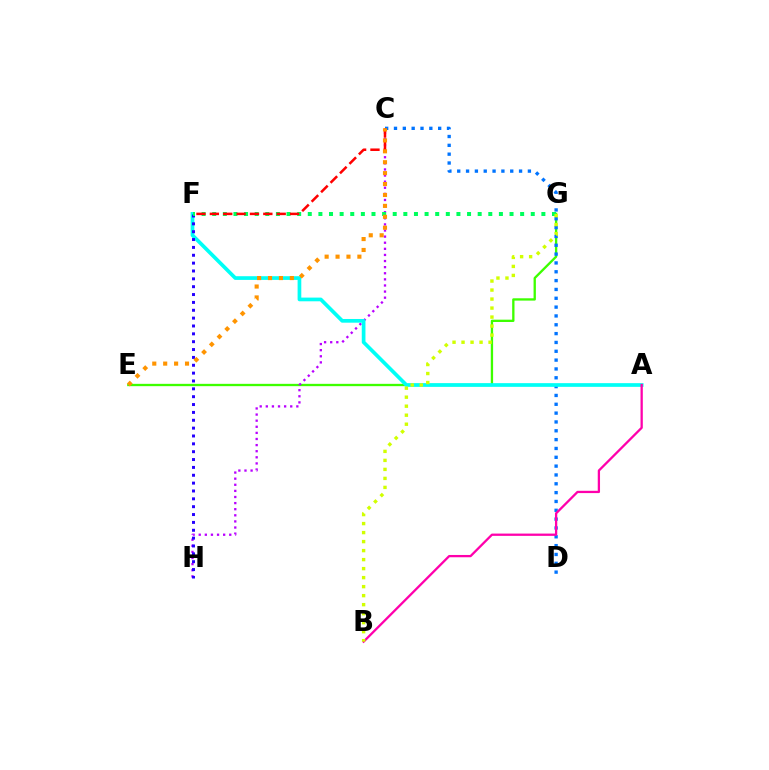{('E', 'G'): [{'color': '#3dff00', 'line_style': 'solid', 'thickness': 1.67}], ('C', 'H'): [{'color': '#b900ff', 'line_style': 'dotted', 'thickness': 1.66}], ('C', 'D'): [{'color': '#0074ff', 'line_style': 'dotted', 'thickness': 2.4}], ('A', 'F'): [{'color': '#00fff6', 'line_style': 'solid', 'thickness': 2.66}], ('F', 'H'): [{'color': '#2500ff', 'line_style': 'dotted', 'thickness': 2.13}], ('F', 'G'): [{'color': '#00ff5c', 'line_style': 'dotted', 'thickness': 2.88}], ('C', 'F'): [{'color': '#ff0000', 'line_style': 'dashed', 'thickness': 1.82}], ('C', 'E'): [{'color': '#ff9400', 'line_style': 'dotted', 'thickness': 2.97}], ('A', 'B'): [{'color': '#ff00ac', 'line_style': 'solid', 'thickness': 1.64}], ('B', 'G'): [{'color': '#d1ff00', 'line_style': 'dotted', 'thickness': 2.45}]}